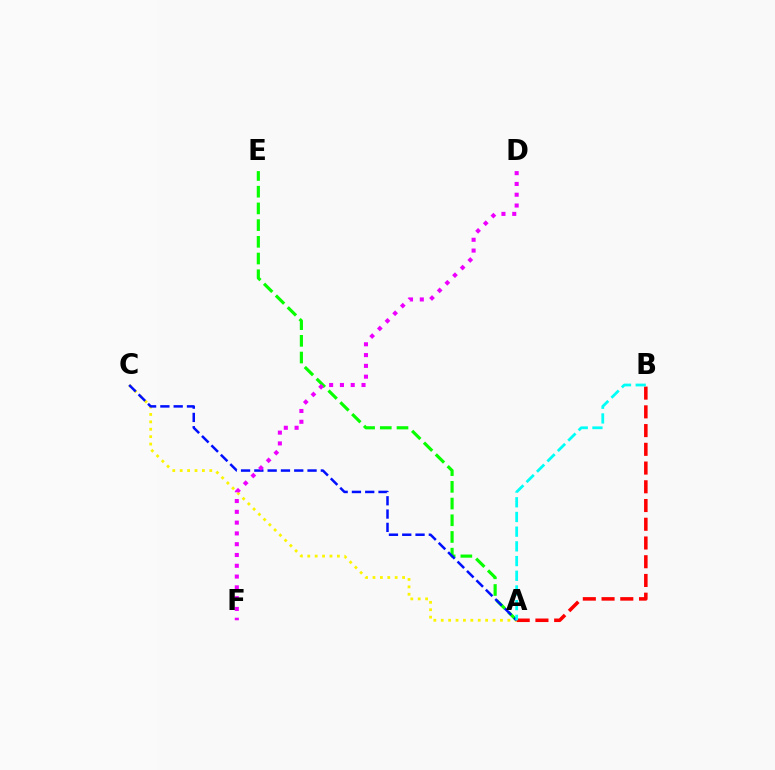{('A', 'E'): [{'color': '#08ff00', 'line_style': 'dashed', 'thickness': 2.27}], ('A', 'C'): [{'color': '#fcf500', 'line_style': 'dotted', 'thickness': 2.01}, {'color': '#0010ff', 'line_style': 'dashed', 'thickness': 1.81}], ('A', 'B'): [{'color': '#ff0000', 'line_style': 'dashed', 'thickness': 2.55}, {'color': '#00fff6', 'line_style': 'dashed', 'thickness': 2.0}], ('D', 'F'): [{'color': '#ee00ff', 'line_style': 'dotted', 'thickness': 2.93}]}